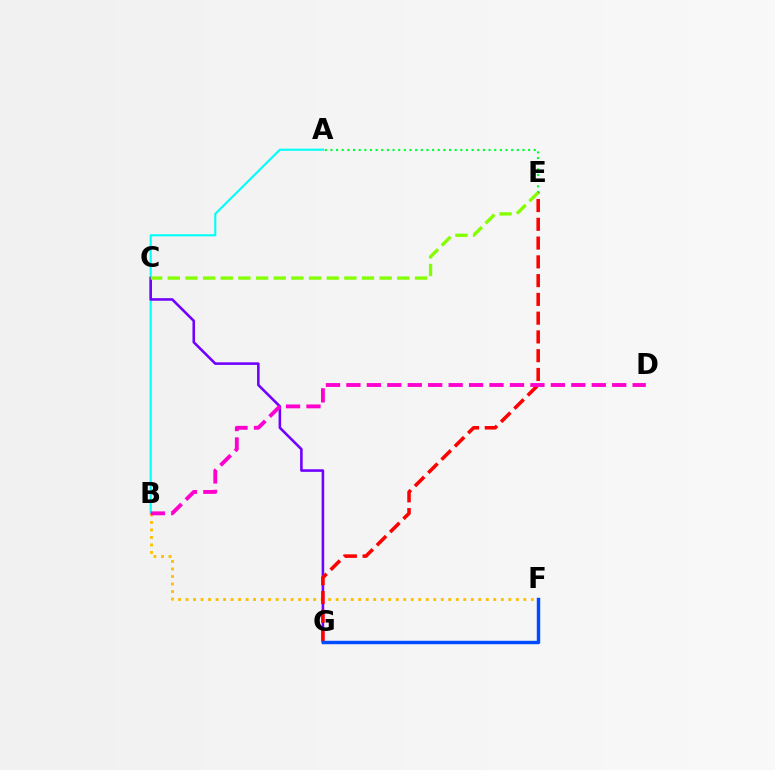{('A', 'B'): [{'color': '#00fff6', 'line_style': 'solid', 'thickness': 1.52}], ('B', 'F'): [{'color': '#ffbd00', 'line_style': 'dotted', 'thickness': 2.04}], ('A', 'E'): [{'color': '#00ff39', 'line_style': 'dotted', 'thickness': 1.53}], ('C', 'G'): [{'color': '#7200ff', 'line_style': 'solid', 'thickness': 1.86}], ('E', 'G'): [{'color': '#ff0000', 'line_style': 'dashed', 'thickness': 2.55}], ('C', 'E'): [{'color': '#84ff00', 'line_style': 'dashed', 'thickness': 2.4}], ('B', 'D'): [{'color': '#ff00cf', 'line_style': 'dashed', 'thickness': 2.78}], ('F', 'G'): [{'color': '#004bff', 'line_style': 'solid', 'thickness': 2.48}]}